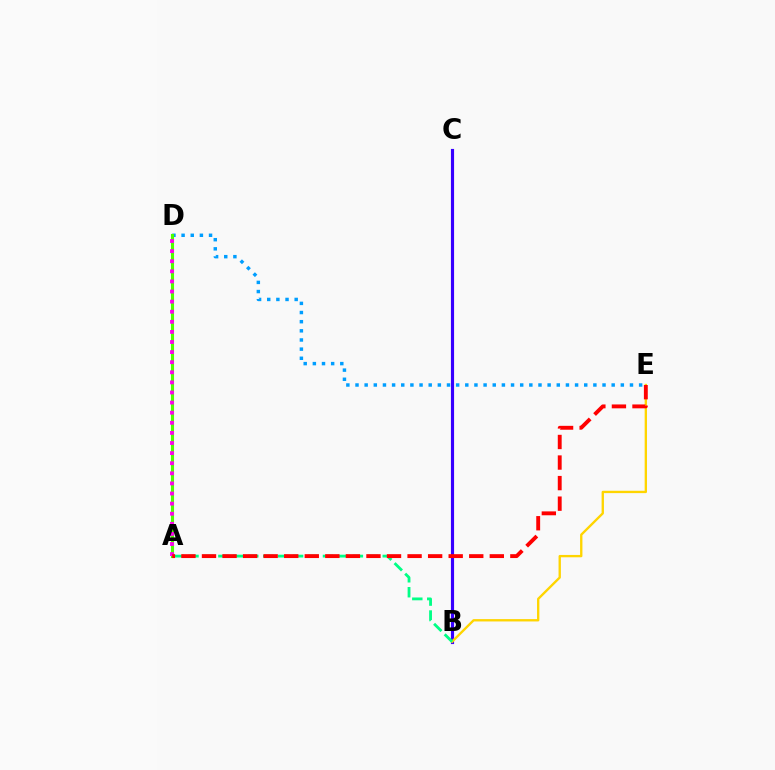{('D', 'E'): [{'color': '#009eff', 'line_style': 'dotted', 'thickness': 2.49}], ('B', 'C'): [{'color': '#3700ff', 'line_style': 'solid', 'thickness': 2.27}], ('A', 'D'): [{'color': '#4fff00', 'line_style': 'solid', 'thickness': 2.23}, {'color': '#ff00ed', 'line_style': 'dotted', 'thickness': 2.74}], ('B', 'E'): [{'color': '#ffd500', 'line_style': 'solid', 'thickness': 1.69}], ('A', 'B'): [{'color': '#00ff86', 'line_style': 'dashed', 'thickness': 2.03}], ('A', 'E'): [{'color': '#ff0000', 'line_style': 'dashed', 'thickness': 2.79}]}